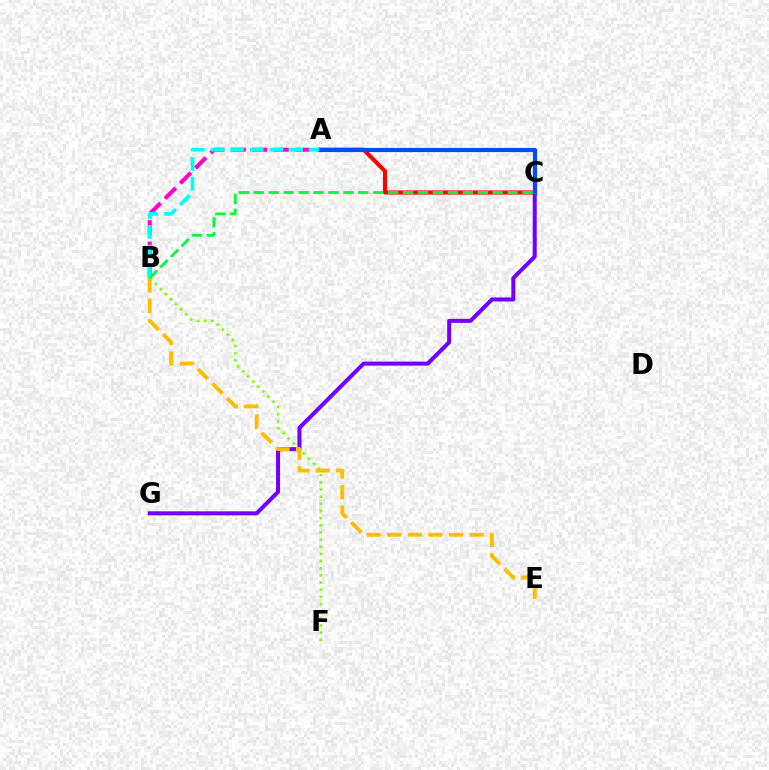{('A', 'C'): [{'color': '#ff0000', 'line_style': 'solid', 'thickness': 2.95}, {'color': '#004bff', 'line_style': 'solid', 'thickness': 2.99}], ('A', 'B'): [{'color': '#ff00cf', 'line_style': 'dashed', 'thickness': 2.92}, {'color': '#00fff6', 'line_style': 'dashed', 'thickness': 2.67}], ('C', 'G'): [{'color': '#7200ff', 'line_style': 'solid', 'thickness': 2.89}], ('B', 'F'): [{'color': '#84ff00', 'line_style': 'dotted', 'thickness': 1.94}], ('B', 'E'): [{'color': '#ffbd00', 'line_style': 'dashed', 'thickness': 2.79}], ('B', 'C'): [{'color': '#00ff39', 'line_style': 'dashed', 'thickness': 2.03}]}